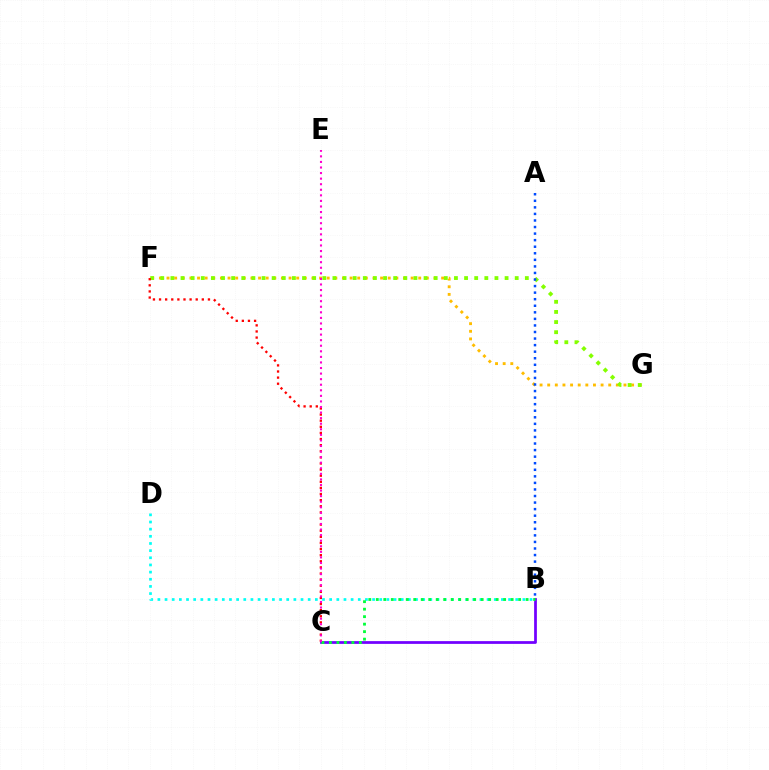{('F', 'G'): [{'color': '#ffbd00', 'line_style': 'dotted', 'thickness': 2.07}, {'color': '#84ff00', 'line_style': 'dotted', 'thickness': 2.75}], ('B', 'C'): [{'color': '#7200ff', 'line_style': 'solid', 'thickness': 1.98}, {'color': '#00ff39', 'line_style': 'dotted', 'thickness': 2.04}], ('B', 'D'): [{'color': '#00fff6', 'line_style': 'dotted', 'thickness': 1.94}], ('C', 'F'): [{'color': '#ff0000', 'line_style': 'dotted', 'thickness': 1.66}], ('A', 'B'): [{'color': '#004bff', 'line_style': 'dotted', 'thickness': 1.78}], ('C', 'E'): [{'color': '#ff00cf', 'line_style': 'dotted', 'thickness': 1.51}]}